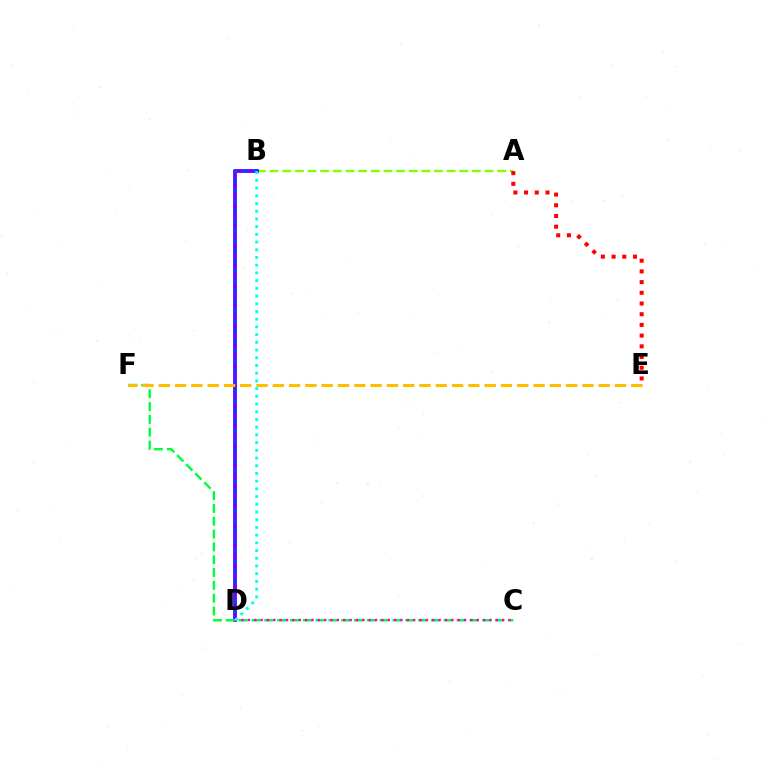{('A', 'B'): [{'color': '#84ff00', 'line_style': 'dashed', 'thickness': 1.72}], ('B', 'D'): [{'color': '#7200ff', 'line_style': 'solid', 'thickness': 2.79}, {'color': '#004bff', 'line_style': 'dotted', 'thickness': 2.72}, {'color': '#00fff6', 'line_style': 'dotted', 'thickness': 2.1}], ('A', 'E'): [{'color': '#ff0000', 'line_style': 'dotted', 'thickness': 2.91}], ('C', 'F'): [{'color': '#00ff39', 'line_style': 'dashed', 'thickness': 1.74}], ('E', 'F'): [{'color': '#ffbd00', 'line_style': 'dashed', 'thickness': 2.21}], ('C', 'D'): [{'color': '#ff00cf', 'line_style': 'dotted', 'thickness': 1.73}]}